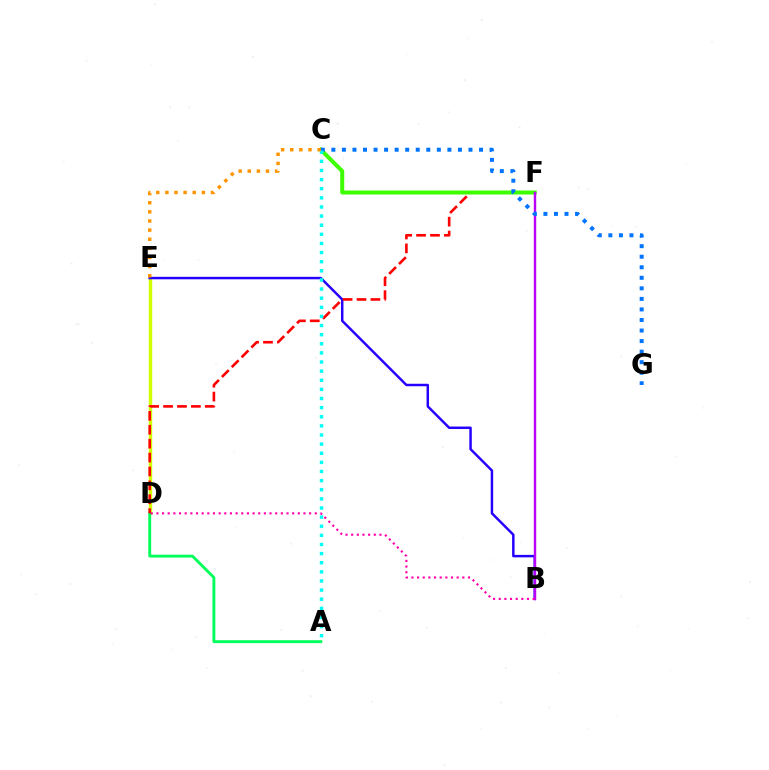{('D', 'E'): [{'color': '#d1ff00', 'line_style': 'solid', 'thickness': 2.46}], ('A', 'D'): [{'color': '#00ff5c', 'line_style': 'solid', 'thickness': 2.08}], ('B', 'E'): [{'color': '#2500ff', 'line_style': 'solid', 'thickness': 1.78}], ('D', 'F'): [{'color': '#ff0000', 'line_style': 'dashed', 'thickness': 1.89}], ('C', 'F'): [{'color': '#3dff00', 'line_style': 'solid', 'thickness': 2.88}], ('B', 'F'): [{'color': '#b900ff', 'line_style': 'solid', 'thickness': 1.74}], ('C', 'G'): [{'color': '#0074ff', 'line_style': 'dotted', 'thickness': 2.87}], ('A', 'C'): [{'color': '#00fff6', 'line_style': 'dotted', 'thickness': 2.48}], ('C', 'E'): [{'color': '#ff9400', 'line_style': 'dotted', 'thickness': 2.48}], ('B', 'D'): [{'color': '#ff00ac', 'line_style': 'dotted', 'thickness': 1.54}]}